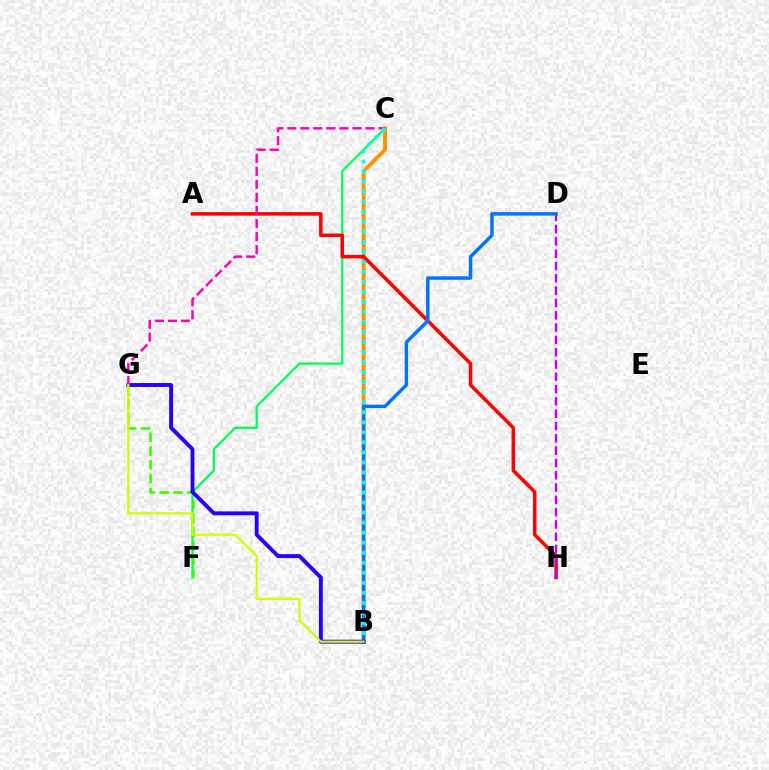{('C', 'F'): [{'color': '#00ff5c', 'line_style': 'solid', 'thickness': 1.63}], ('B', 'C'): [{'color': '#ff9400', 'line_style': 'solid', 'thickness': 2.81}, {'color': '#00fff6', 'line_style': 'dotted', 'thickness': 2.73}], ('A', 'H'): [{'color': '#ff0000', 'line_style': 'solid', 'thickness': 2.55}], ('D', 'H'): [{'color': '#b900ff', 'line_style': 'dashed', 'thickness': 1.67}], ('B', 'D'): [{'color': '#0074ff', 'line_style': 'solid', 'thickness': 2.49}], ('F', 'G'): [{'color': '#3dff00', 'line_style': 'dashed', 'thickness': 1.87}], ('B', 'G'): [{'color': '#2500ff', 'line_style': 'solid', 'thickness': 2.81}, {'color': '#d1ff00', 'line_style': 'solid', 'thickness': 1.61}], ('C', 'G'): [{'color': '#ff00ac', 'line_style': 'dashed', 'thickness': 1.77}]}